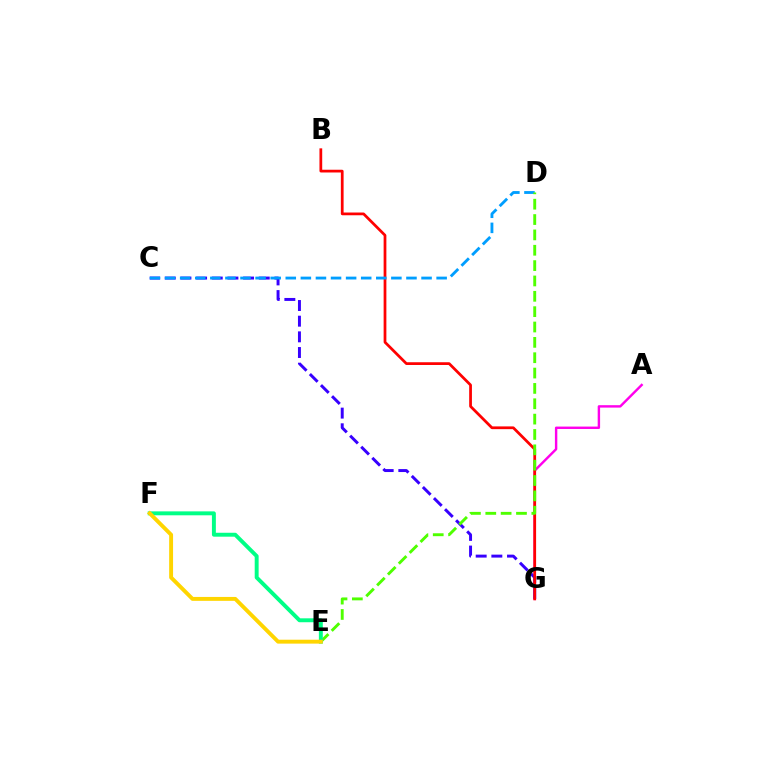{('A', 'G'): [{'color': '#ff00ed', 'line_style': 'solid', 'thickness': 1.74}], ('C', 'G'): [{'color': '#3700ff', 'line_style': 'dashed', 'thickness': 2.13}], ('B', 'G'): [{'color': '#ff0000', 'line_style': 'solid', 'thickness': 1.98}], ('C', 'D'): [{'color': '#009eff', 'line_style': 'dashed', 'thickness': 2.05}], ('D', 'E'): [{'color': '#4fff00', 'line_style': 'dashed', 'thickness': 2.09}], ('E', 'F'): [{'color': '#00ff86', 'line_style': 'solid', 'thickness': 2.83}, {'color': '#ffd500', 'line_style': 'solid', 'thickness': 2.81}]}